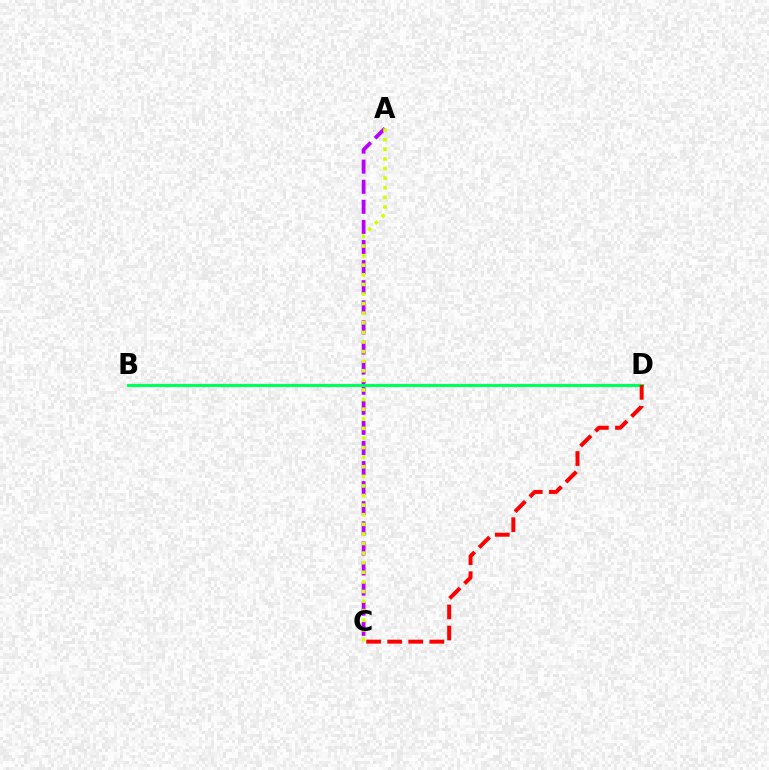{('B', 'D'): [{'color': '#0074ff', 'line_style': 'dotted', 'thickness': 2.07}, {'color': '#00ff5c', 'line_style': 'solid', 'thickness': 2.25}], ('A', 'C'): [{'color': '#b900ff', 'line_style': 'dashed', 'thickness': 2.73}, {'color': '#d1ff00', 'line_style': 'dotted', 'thickness': 2.61}], ('C', 'D'): [{'color': '#ff0000', 'line_style': 'dashed', 'thickness': 2.86}]}